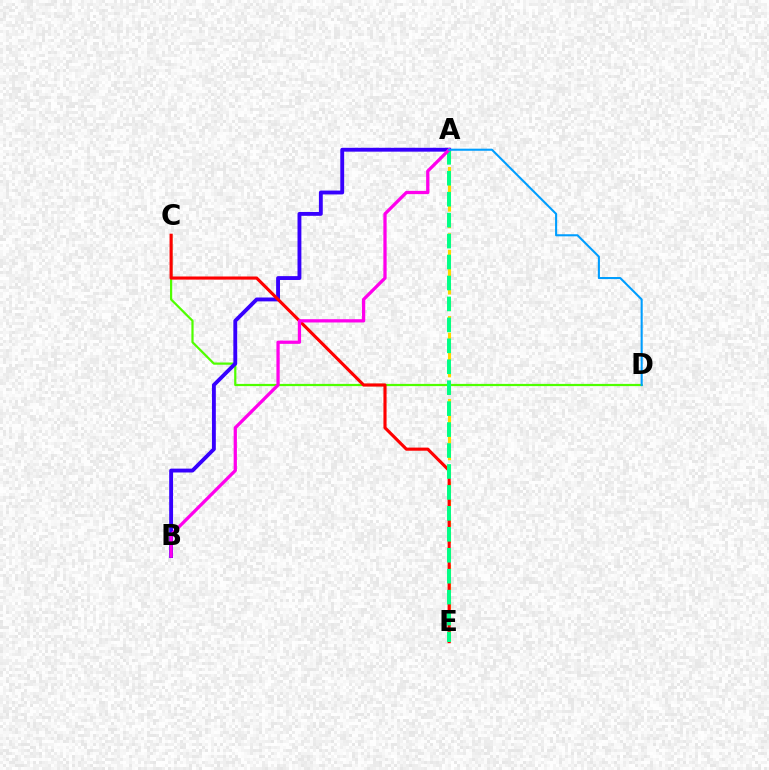{('C', 'D'): [{'color': '#4fff00', 'line_style': 'solid', 'thickness': 1.6}], ('A', 'E'): [{'color': '#ffd500', 'line_style': 'dashed', 'thickness': 2.25}, {'color': '#00ff86', 'line_style': 'dashed', 'thickness': 2.85}], ('A', 'B'): [{'color': '#3700ff', 'line_style': 'solid', 'thickness': 2.78}, {'color': '#ff00ed', 'line_style': 'solid', 'thickness': 2.35}], ('C', 'E'): [{'color': '#ff0000', 'line_style': 'solid', 'thickness': 2.25}], ('A', 'D'): [{'color': '#009eff', 'line_style': 'solid', 'thickness': 1.51}]}